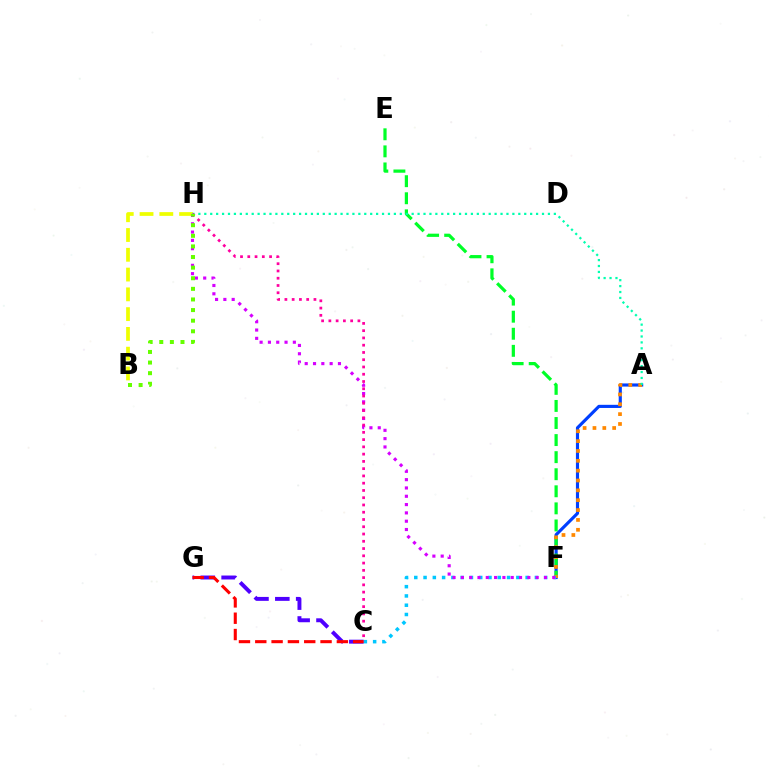{('B', 'H'): [{'color': '#eeff00', 'line_style': 'dashed', 'thickness': 2.69}, {'color': '#66ff00', 'line_style': 'dotted', 'thickness': 2.88}], ('A', 'F'): [{'color': '#003fff', 'line_style': 'solid', 'thickness': 2.26}, {'color': '#ff8800', 'line_style': 'dotted', 'thickness': 2.68}], ('C', 'G'): [{'color': '#4f00ff', 'line_style': 'dashed', 'thickness': 2.83}, {'color': '#ff0000', 'line_style': 'dashed', 'thickness': 2.22}], ('E', 'F'): [{'color': '#00ff27', 'line_style': 'dashed', 'thickness': 2.32}], ('C', 'F'): [{'color': '#00c7ff', 'line_style': 'dotted', 'thickness': 2.52}], ('F', 'H'): [{'color': '#d600ff', 'line_style': 'dotted', 'thickness': 2.26}], ('A', 'H'): [{'color': '#00ffaf', 'line_style': 'dotted', 'thickness': 1.61}], ('C', 'H'): [{'color': '#ff00a0', 'line_style': 'dotted', 'thickness': 1.97}]}